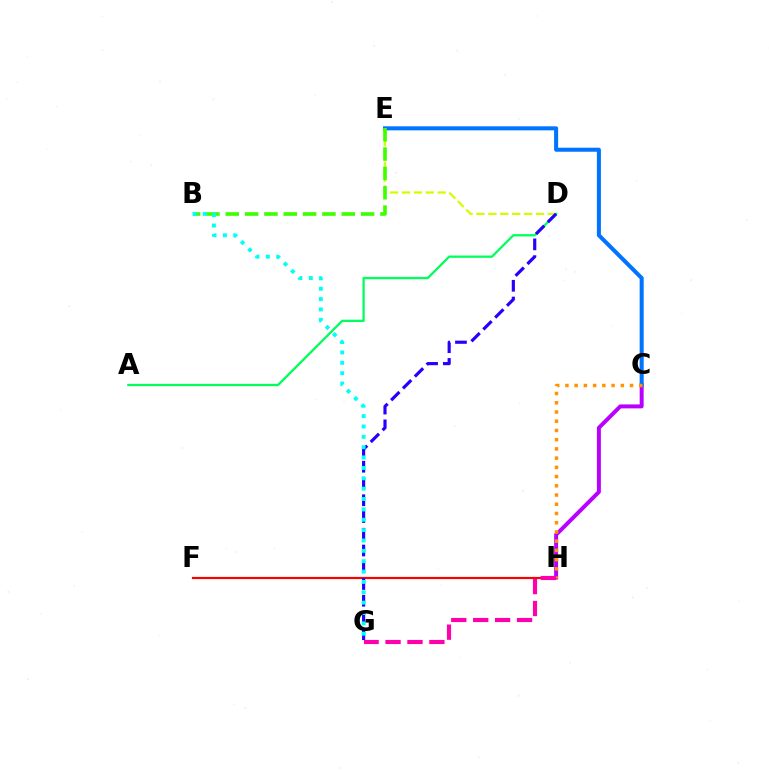{('D', 'E'): [{'color': '#d1ff00', 'line_style': 'dashed', 'thickness': 1.62}], ('A', 'D'): [{'color': '#00ff5c', 'line_style': 'solid', 'thickness': 1.64}], ('C', 'H'): [{'color': '#b900ff', 'line_style': 'solid', 'thickness': 2.85}, {'color': '#ff9400', 'line_style': 'dotted', 'thickness': 2.51}], ('F', 'H'): [{'color': '#ff0000', 'line_style': 'solid', 'thickness': 1.57}], ('C', 'E'): [{'color': '#0074ff', 'line_style': 'solid', 'thickness': 2.9}], ('B', 'E'): [{'color': '#3dff00', 'line_style': 'dashed', 'thickness': 2.63}], ('D', 'G'): [{'color': '#2500ff', 'line_style': 'dashed', 'thickness': 2.28}], ('B', 'G'): [{'color': '#00fff6', 'line_style': 'dotted', 'thickness': 2.82}], ('G', 'H'): [{'color': '#ff00ac', 'line_style': 'dashed', 'thickness': 2.98}]}